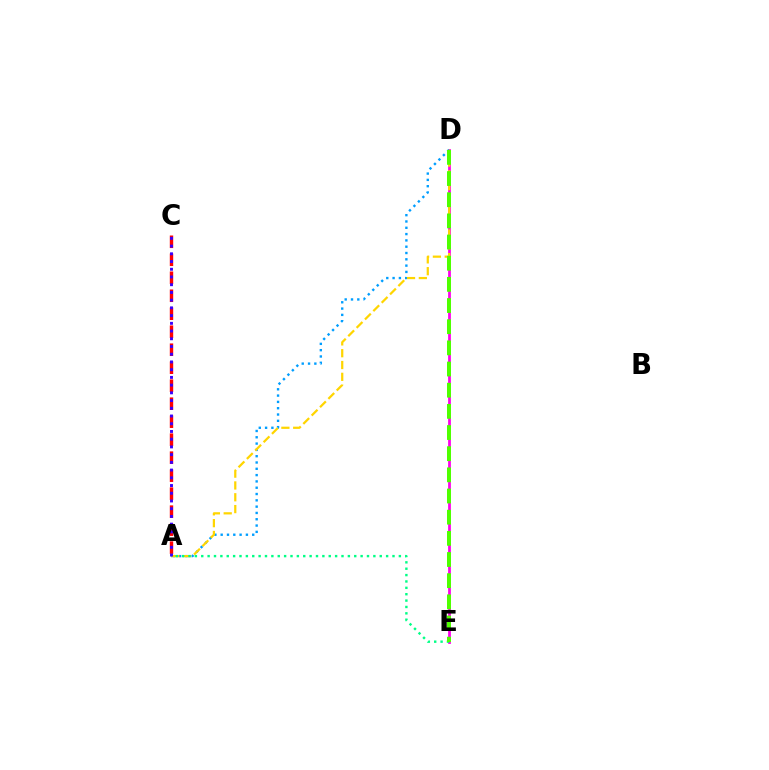{('D', 'E'): [{'color': '#ff00ed', 'line_style': 'solid', 'thickness': 2.0}, {'color': '#4fff00', 'line_style': 'dashed', 'thickness': 2.88}], ('A', 'D'): [{'color': '#009eff', 'line_style': 'dotted', 'thickness': 1.71}, {'color': '#ffd500', 'line_style': 'dashed', 'thickness': 1.61}], ('A', 'C'): [{'color': '#ff0000', 'line_style': 'dashed', 'thickness': 2.44}, {'color': '#3700ff', 'line_style': 'dotted', 'thickness': 2.1}], ('A', 'E'): [{'color': '#00ff86', 'line_style': 'dotted', 'thickness': 1.73}]}